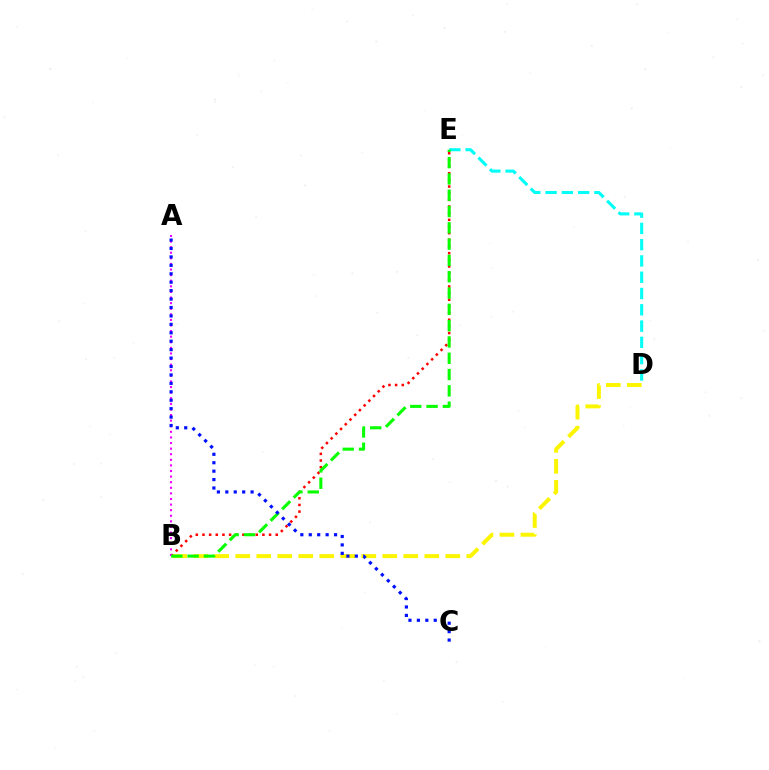{('B', 'D'): [{'color': '#fcf500', 'line_style': 'dashed', 'thickness': 2.85}], ('B', 'E'): [{'color': '#ff0000', 'line_style': 'dotted', 'thickness': 1.81}, {'color': '#08ff00', 'line_style': 'dashed', 'thickness': 2.21}], ('D', 'E'): [{'color': '#00fff6', 'line_style': 'dashed', 'thickness': 2.21}], ('A', 'B'): [{'color': '#ee00ff', 'line_style': 'dotted', 'thickness': 1.52}], ('A', 'C'): [{'color': '#0010ff', 'line_style': 'dotted', 'thickness': 2.29}]}